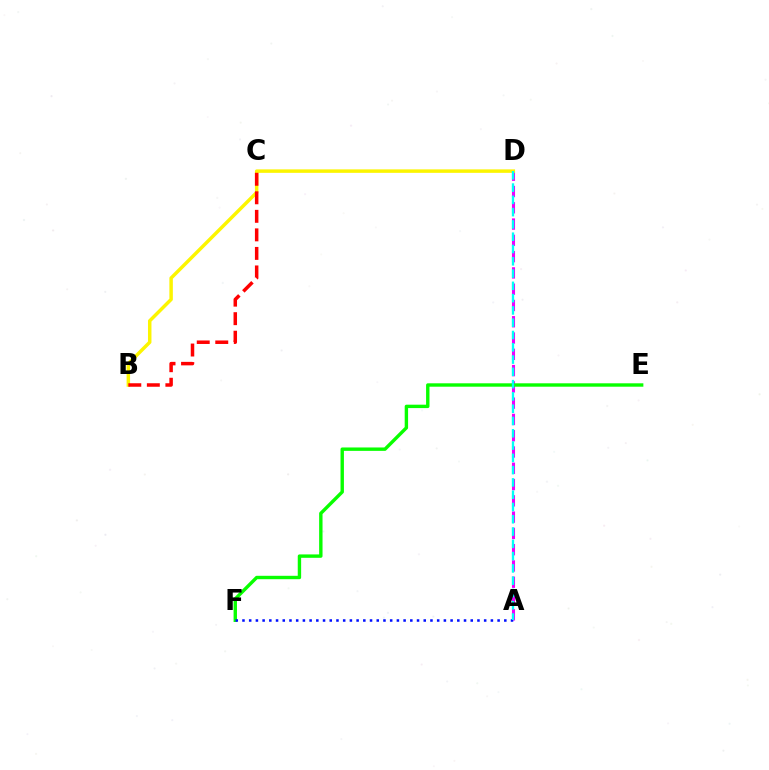{('A', 'D'): [{'color': '#ee00ff', 'line_style': 'dashed', 'thickness': 2.21}, {'color': '#00fff6', 'line_style': 'dashed', 'thickness': 1.67}], ('E', 'F'): [{'color': '#08ff00', 'line_style': 'solid', 'thickness': 2.45}], ('B', 'D'): [{'color': '#fcf500', 'line_style': 'solid', 'thickness': 2.5}], ('A', 'F'): [{'color': '#0010ff', 'line_style': 'dotted', 'thickness': 1.82}], ('B', 'C'): [{'color': '#ff0000', 'line_style': 'dashed', 'thickness': 2.52}]}